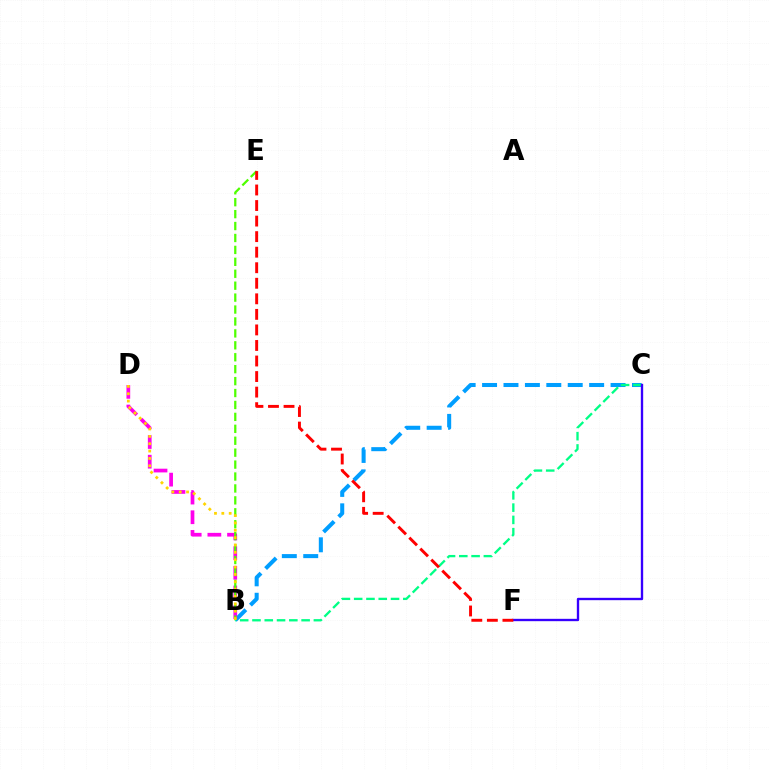{('B', 'C'): [{'color': '#009eff', 'line_style': 'dashed', 'thickness': 2.91}, {'color': '#00ff86', 'line_style': 'dashed', 'thickness': 1.67}], ('B', 'D'): [{'color': '#ff00ed', 'line_style': 'dashed', 'thickness': 2.67}, {'color': '#ffd500', 'line_style': 'dotted', 'thickness': 2.0}], ('B', 'E'): [{'color': '#4fff00', 'line_style': 'dashed', 'thickness': 1.62}], ('C', 'F'): [{'color': '#3700ff', 'line_style': 'solid', 'thickness': 1.69}], ('E', 'F'): [{'color': '#ff0000', 'line_style': 'dashed', 'thickness': 2.11}]}